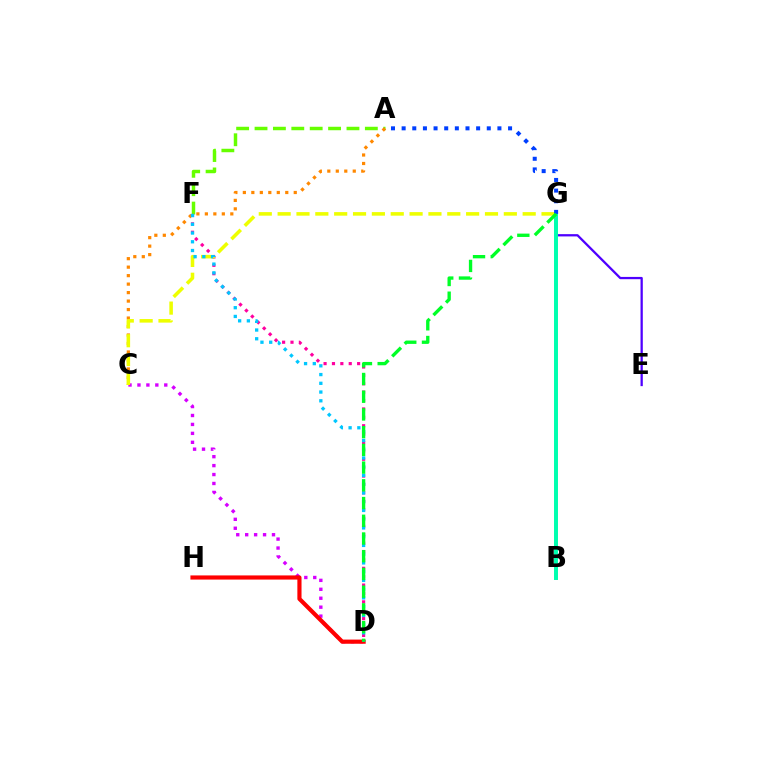{('A', 'F'): [{'color': '#66ff00', 'line_style': 'dashed', 'thickness': 2.5}], ('C', 'D'): [{'color': '#d600ff', 'line_style': 'dotted', 'thickness': 2.43}], ('D', 'H'): [{'color': '#ff0000', 'line_style': 'solid', 'thickness': 2.99}], ('D', 'F'): [{'color': '#ff00a0', 'line_style': 'dotted', 'thickness': 2.28}, {'color': '#00c7ff', 'line_style': 'dotted', 'thickness': 2.38}], ('A', 'C'): [{'color': '#ff8800', 'line_style': 'dotted', 'thickness': 2.3}], ('E', 'G'): [{'color': '#4f00ff', 'line_style': 'solid', 'thickness': 1.64}], ('C', 'G'): [{'color': '#eeff00', 'line_style': 'dashed', 'thickness': 2.56}], ('B', 'G'): [{'color': '#00ffaf', 'line_style': 'solid', 'thickness': 2.85}], ('A', 'G'): [{'color': '#003fff', 'line_style': 'dotted', 'thickness': 2.89}], ('D', 'G'): [{'color': '#00ff27', 'line_style': 'dashed', 'thickness': 2.41}]}